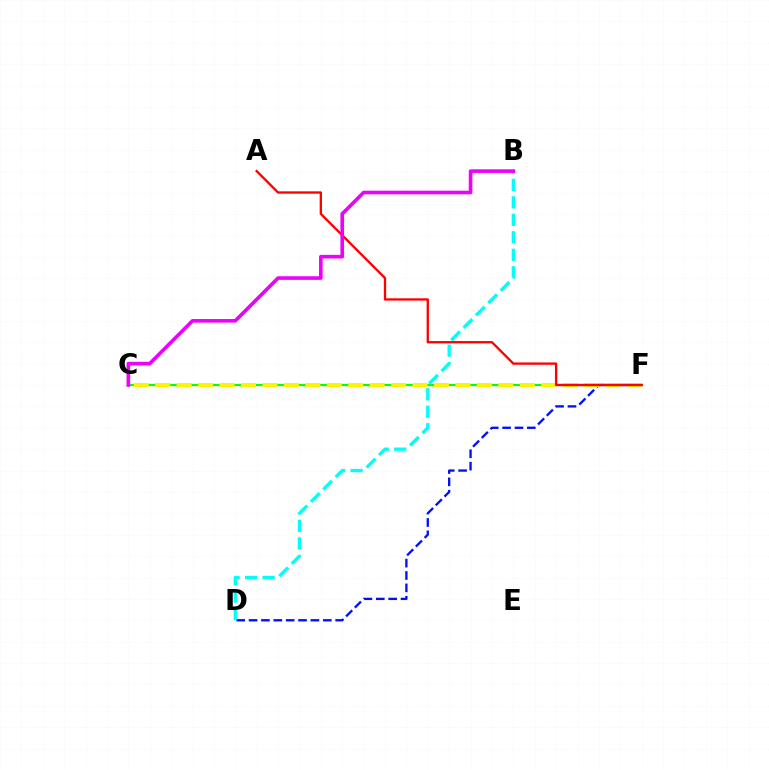{('D', 'F'): [{'color': '#0010ff', 'line_style': 'dashed', 'thickness': 1.68}], ('C', 'F'): [{'color': '#08ff00', 'line_style': 'solid', 'thickness': 1.56}, {'color': '#fcf500', 'line_style': 'dashed', 'thickness': 2.91}], ('A', 'F'): [{'color': '#ff0000', 'line_style': 'solid', 'thickness': 1.67}], ('B', 'D'): [{'color': '#00fff6', 'line_style': 'dashed', 'thickness': 2.38}], ('B', 'C'): [{'color': '#ee00ff', 'line_style': 'solid', 'thickness': 2.61}]}